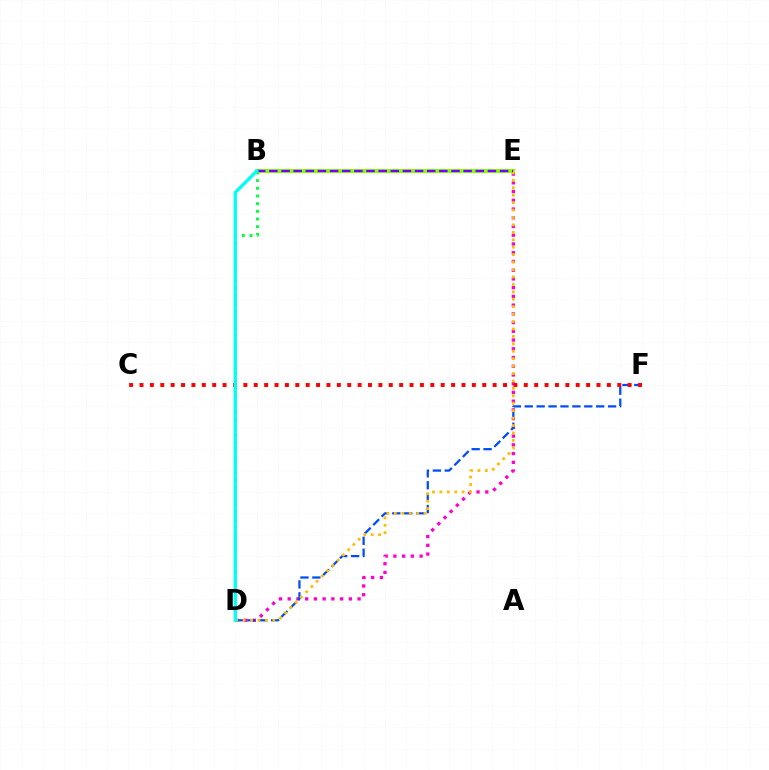{('D', 'E'): [{'color': '#ff00cf', 'line_style': 'dotted', 'thickness': 2.37}, {'color': '#ffbd00', 'line_style': 'dotted', 'thickness': 2.02}], ('D', 'F'): [{'color': '#004bff', 'line_style': 'dashed', 'thickness': 1.62}], ('C', 'F'): [{'color': '#ff0000', 'line_style': 'dotted', 'thickness': 2.82}], ('B', 'D'): [{'color': '#00ff39', 'line_style': 'dotted', 'thickness': 2.08}, {'color': '#00fff6', 'line_style': 'solid', 'thickness': 2.4}], ('B', 'E'): [{'color': '#84ff00', 'line_style': 'solid', 'thickness': 2.84}, {'color': '#7200ff', 'line_style': 'dashed', 'thickness': 1.65}]}